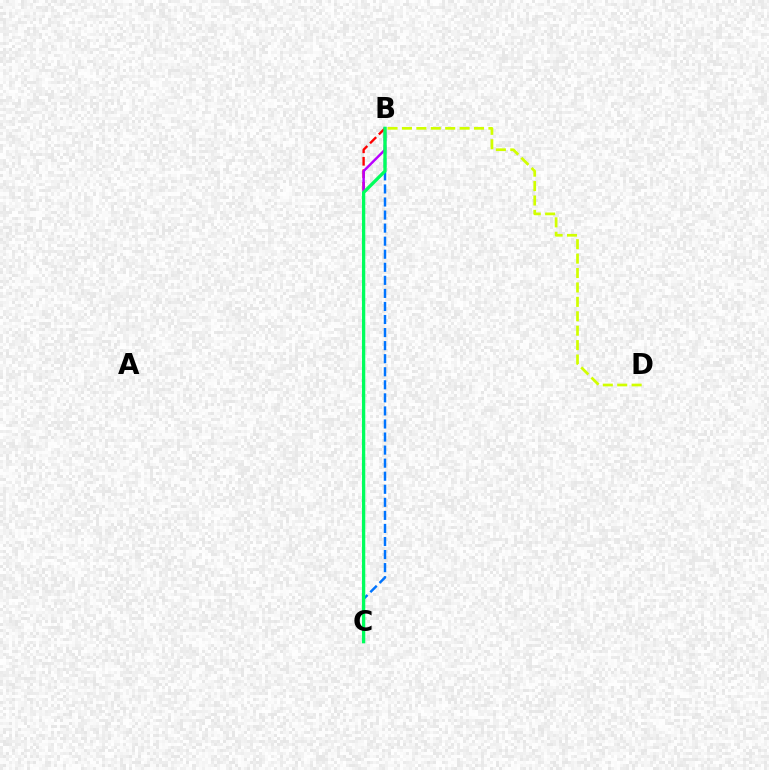{('B', 'D'): [{'color': '#d1ff00', 'line_style': 'dashed', 'thickness': 1.96}], ('B', 'C'): [{'color': '#0074ff', 'line_style': 'dashed', 'thickness': 1.77}, {'color': '#ff0000', 'line_style': 'dashed', 'thickness': 1.7}, {'color': '#b900ff', 'line_style': 'solid', 'thickness': 1.77}, {'color': '#00ff5c', 'line_style': 'solid', 'thickness': 2.38}]}